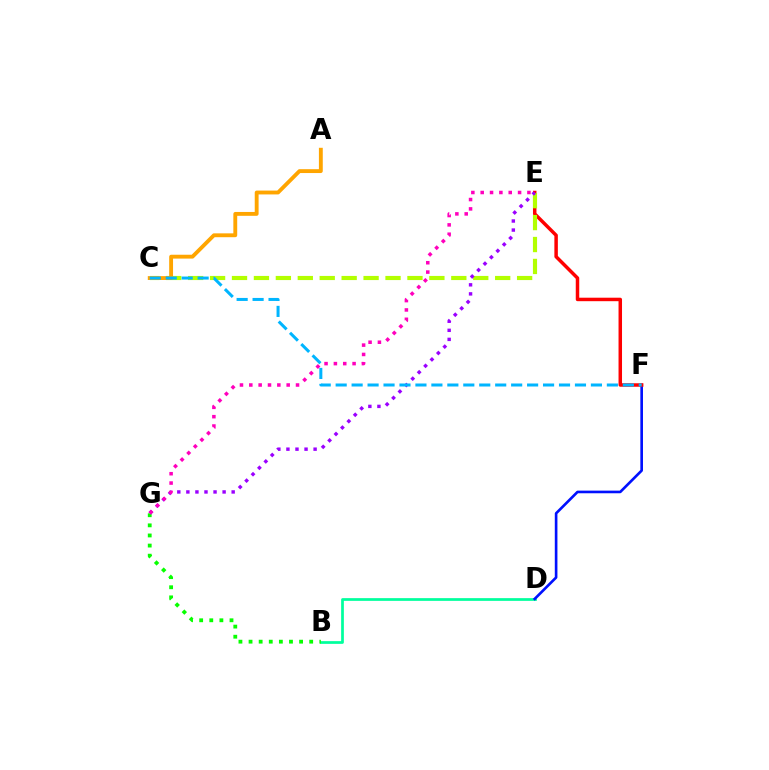{('B', 'D'): [{'color': '#00ff9d', 'line_style': 'solid', 'thickness': 1.96}], ('B', 'G'): [{'color': '#08ff00', 'line_style': 'dotted', 'thickness': 2.75}], ('D', 'F'): [{'color': '#0010ff', 'line_style': 'solid', 'thickness': 1.9}], ('E', 'F'): [{'color': '#ff0000', 'line_style': 'solid', 'thickness': 2.51}], ('C', 'E'): [{'color': '#b3ff00', 'line_style': 'dashed', 'thickness': 2.98}], ('A', 'C'): [{'color': '#ffa500', 'line_style': 'solid', 'thickness': 2.78}], ('E', 'G'): [{'color': '#9b00ff', 'line_style': 'dotted', 'thickness': 2.46}, {'color': '#ff00bd', 'line_style': 'dotted', 'thickness': 2.54}], ('C', 'F'): [{'color': '#00b5ff', 'line_style': 'dashed', 'thickness': 2.17}]}